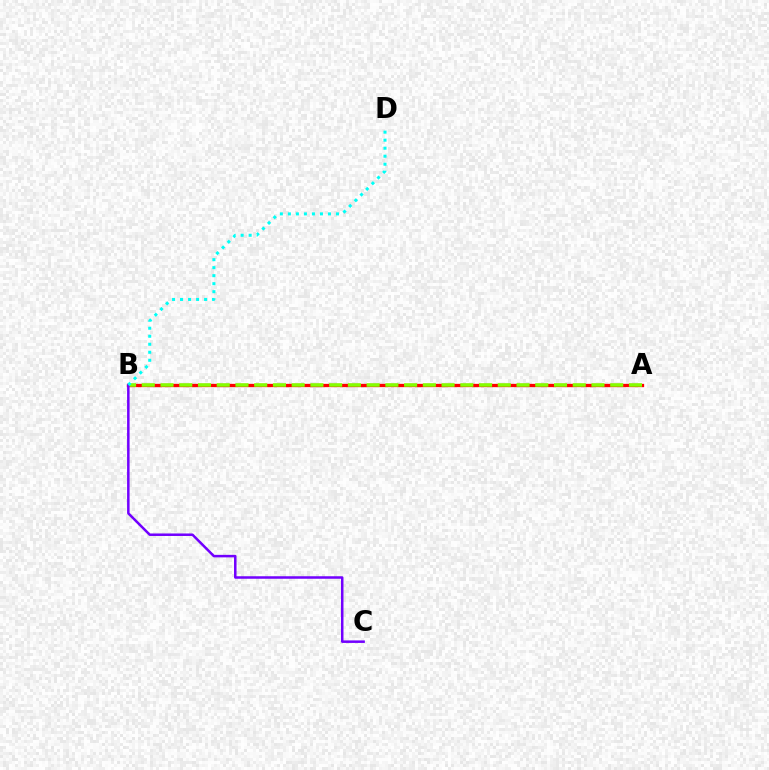{('A', 'B'): [{'color': '#ff0000', 'line_style': 'solid', 'thickness': 2.38}, {'color': '#84ff00', 'line_style': 'dashed', 'thickness': 2.55}], ('B', 'C'): [{'color': '#7200ff', 'line_style': 'solid', 'thickness': 1.81}], ('B', 'D'): [{'color': '#00fff6', 'line_style': 'dotted', 'thickness': 2.18}]}